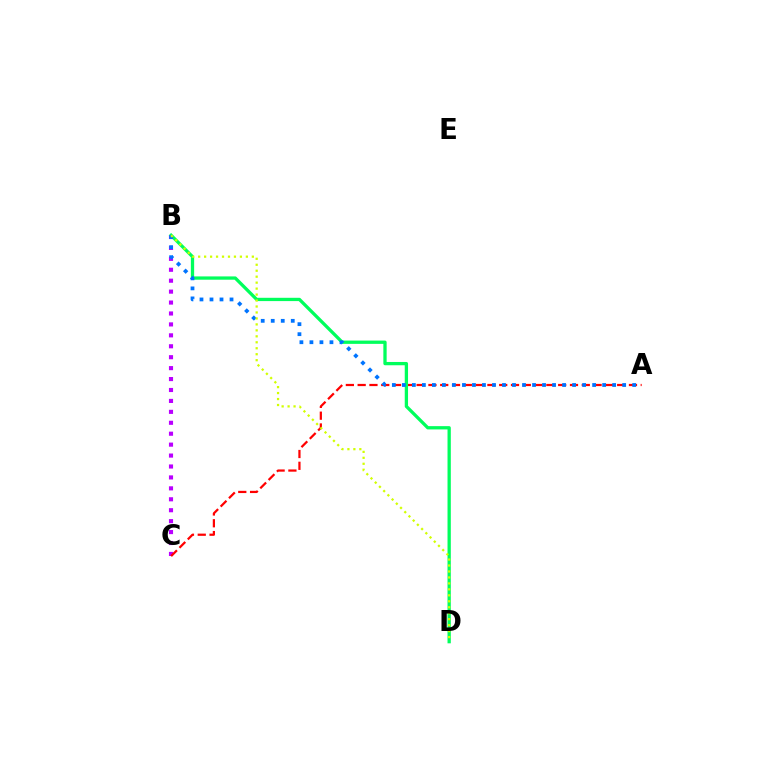{('B', 'C'): [{'color': '#b900ff', 'line_style': 'dotted', 'thickness': 2.97}], ('A', 'C'): [{'color': '#ff0000', 'line_style': 'dashed', 'thickness': 1.6}], ('B', 'D'): [{'color': '#00ff5c', 'line_style': 'solid', 'thickness': 2.37}, {'color': '#d1ff00', 'line_style': 'dotted', 'thickness': 1.62}], ('A', 'B'): [{'color': '#0074ff', 'line_style': 'dotted', 'thickness': 2.72}]}